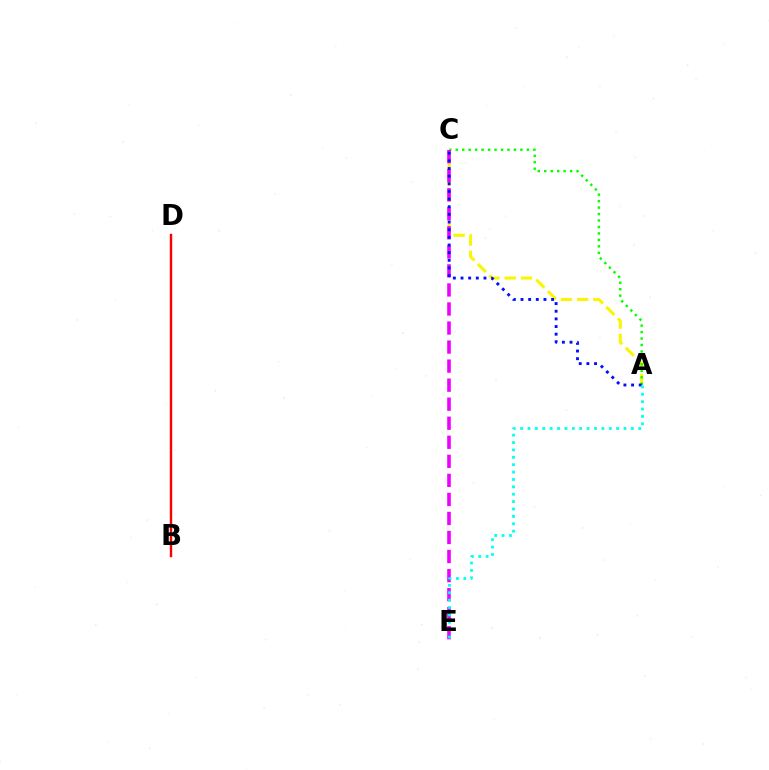{('A', 'C'): [{'color': '#fcf500', 'line_style': 'dashed', 'thickness': 2.21}, {'color': '#08ff00', 'line_style': 'dotted', 'thickness': 1.76}, {'color': '#0010ff', 'line_style': 'dotted', 'thickness': 2.08}], ('B', 'D'): [{'color': '#ff0000', 'line_style': 'solid', 'thickness': 1.74}], ('C', 'E'): [{'color': '#ee00ff', 'line_style': 'dashed', 'thickness': 2.59}], ('A', 'E'): [{'color': '#00fff6', 'line_style': 'dotted', 'thickness': 2.01}]}